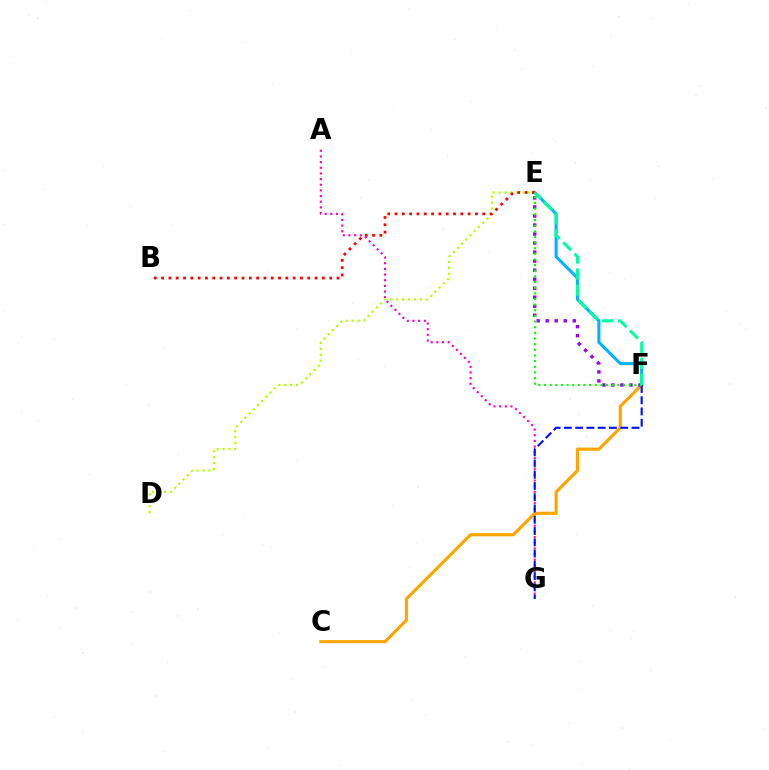{('A', 'G'): [{'color': '#ff00bd', 'line_style': 'dotted', 'thickness': 1.54}], ('C', 'F'): [{'color': '#ffa500', 'line_style': 'solid', 'thickness': 2.27}], ('E', 'F'): [{'color': '#00b5ff', 'line_style': 'solid', 'thickness': 2.2}, {'color': '#9b00ff', 'line_style': 'dotted', 'thickness': 2.45}, {'color': '#08ff00', 'line_style': 'dotted', 'thickness': 1.53}, {'color': '#00ff9d', 'line_style': 'dashed', 'thickness': 2.18}], ('D', 'E'): [{'color': '#b3ff00', 'line_style': 'dotted', 'thickness': 1.61}], ('F', 'G'): [{'color': '#0010ff', 'line_style': 'dashed', 'thickness': 1.53}], ('B', 'E'): [{'color': '#ff0000', 'line_style': 'dotted', 'thickness': 1.99}]}